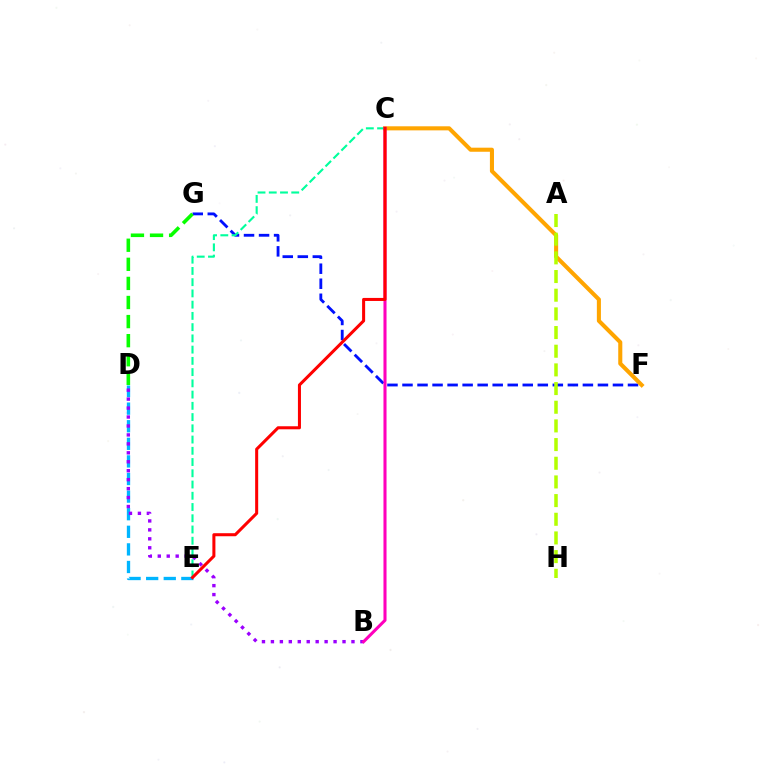{('D', 'E'): [{'color': '#00b5ff', 'line_style': 'dashed', 'thickness': 2.39}], ('F', 'G'): [{'color': '#0010ff', 'line_style': 'dashed', 'thickness': 2.04}], ('C', 'F'): [{'color': '#ffa500', 'line_style': 'solid', 'thickness': 2.93}], ('B', 'D'): [{'color': '#9b00ff', 'line_style': 'dotted', 'thickness': 2.43}], ('A', 'H'): [{'color': '#b3ff00', 'line_style': 'dashed', 'thickness': 2.54}], ('D', 'G'): [{'color': '#08ff00', 'line_style': 'dashed', 'thickness': 2.59}], ('C', 'E'): [{'color': '#00ff9d', 'line_style': 'dashed', 'thickness': 1.53}, {'color': '#ff0000', 'line_style': 'solid', 'thickness': 2.19}], ('B', 'C'): [{'color': '#ff00bd', 'line_style': 'solid', 'thickness': 2.2}]}